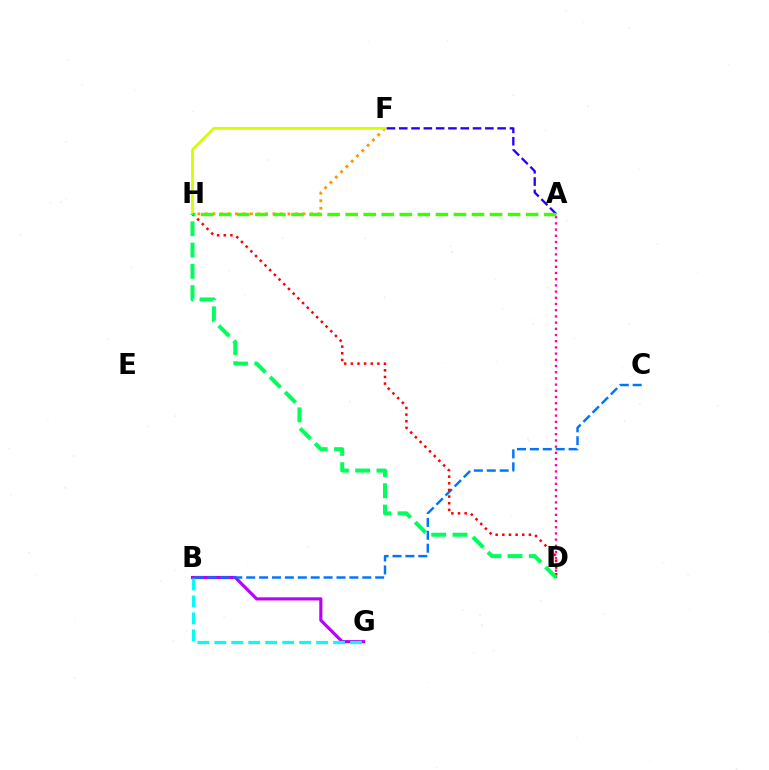{('B', 'G'): [{'color': '#b900ff', 'line_style': 'solid', 'thickness': 2.26}, {'color': '#00fff6', 'line_style': 'dashed', 'thickness': 2.31}], ('F', 'H'): [{'color': '#ff9400', 'line_style': 'dotted', 'thickness': 2.04}, {'color': '#d1ff00', 'line_style': 'solid', 'thickness': 2.03}], ('B', 'C'): [{'color': '#0074ff', 'line_style': 'dashed', 'thickness': 1.75}], ('D', 'H'): [{'color': '#ff0000', 'line_style': 'dotted', 'thickness': 1.81}, {'color': '#00ff5c', 'line_style': 'dashed', 'thickness': 2.89}], ('A', 'F'): [{'color': '#2500ff', 'line_style': 'dashed', 'thickness': 1.67}], ('A', 'D'): [{'color': '#ff00ac', 'line_style': 'dotted', 'thickness': 1.68}], ('A', 'H'): [{'color': '#3dff00', 'line_style': 'dashed', 'thickness': 2.45}]}